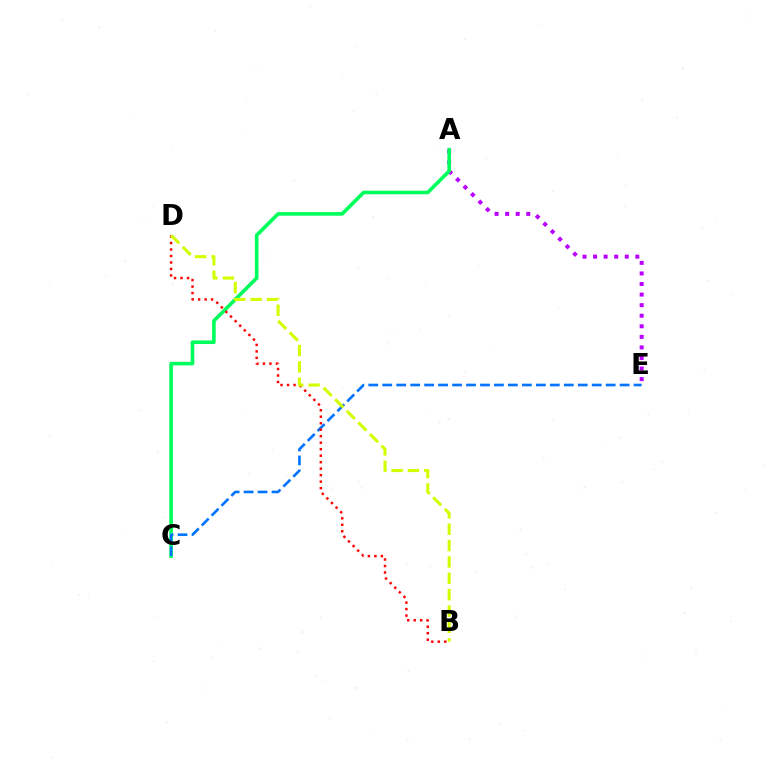{('A', 'E'): [{'color': '#b900ff', 'line_style': 'dotted', 'thickness': 2.87}], ('A', 'C'): [{'color': '#00ff5c', 'line_style': 'solid', 'thickness': 2.6}], ('C', 'E'): [{'color': '#0074ff', 'line_style': 'dashed', 'thickness': 1.9}], ('B', 'D'): [{'color': '#ff0000', 'line_style': 'dotted', 'thickness': 1.77}, {'color': '#d1ff00', 'line_style': 'dashed', 'thickness': 2.22}]}